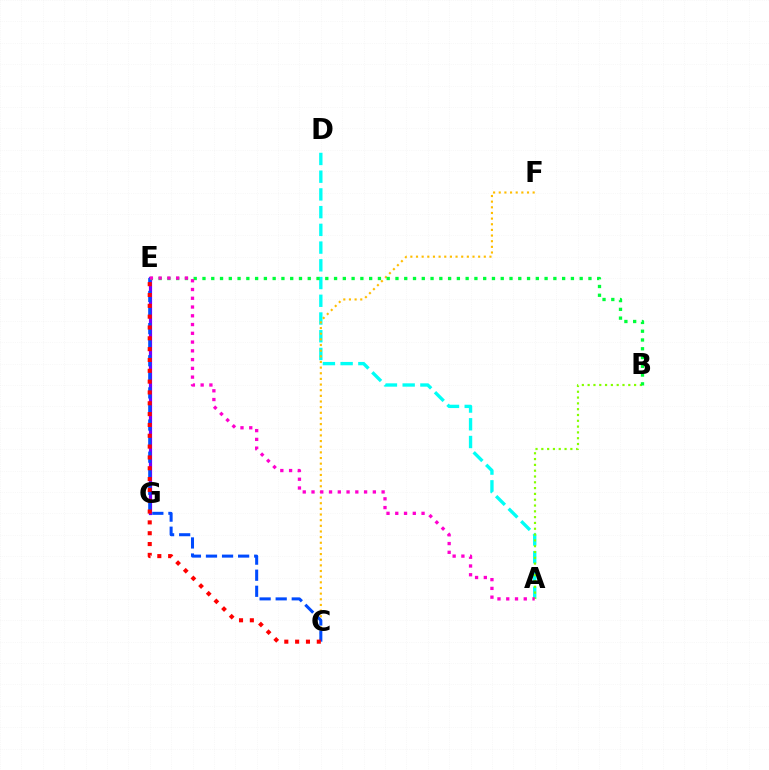{('A', 'D'): [{'color': '#00fff6', 'line_style': 'dashed', 'thickness': 2.41}], ('C', 'F'): [{'color': '#ffbd00', 'line_style': 'dotted', 'thickness': 1.54}], ('E', 'G'): [{'color': '#7200ff', 'line_style': 'solid', 'thickness': 2.3}], ('C', 'E'): [{'color': '#004bff', 'line_style': 'dashed', 'thickness': 2.18}, {'color': '#ff0000', 'line_style': 'dotted', 'thickness': 2.94}], ('A', 'B'): [{'color': '#84ff00', 'line_style': 'dotted', 'thickness': 1.58}], ('B', 'E'): [{'color': '#00ff39', 'line_style': 'dotted', 'thickness': 2.38}], ('A', 'E'): [{'color': '#ff00cf', 'line_style': 'dotted', 'thickness': 2.38}]}